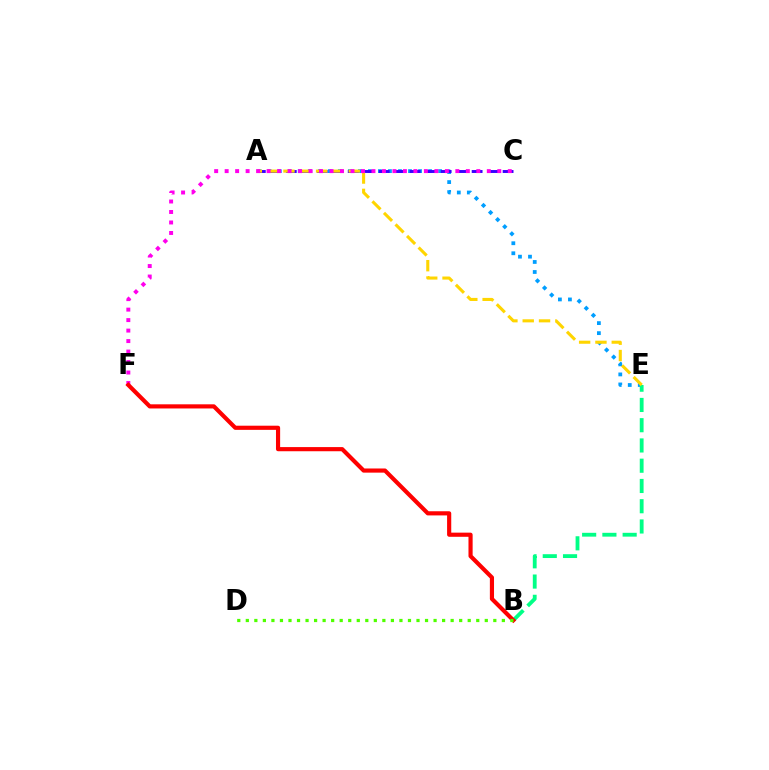{('A', 'E'): [{'color': '#009eff', 'line_style': 'dotted', 'thickness': 2.72}, {'color': '#ffd500', 'line_style': 'dashed', 'thickness': 2.22}], ('B', 'E'): [{'color': '#00ff86', 'line_style': 'dashed', 'thickness': 2.75}], ('A', 'C'): [{'color': '#3700ff', 'line_style': 'dashed', 'thickness': 2.1}], ('C', 'F'): [{'color': '#ff00ed', 'line_style': 'dotted', 'thickness': 2.85}], ('B', 'F'): [{'color': '#ff0000', 'line_style': 'solid', 'thickness': 2.99}], ('B', 'D'): [{'color': '#4fff00', 'line_style': 'dotted', 'thickness': 2.32}]}